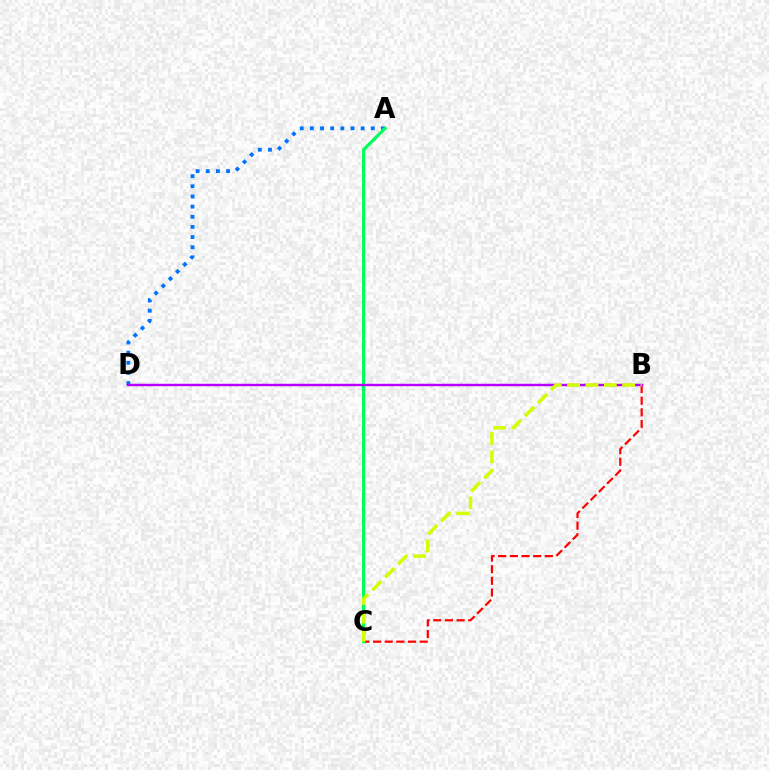{('A', 'D'): [{'color': '#0074ff', 'line_style': 'dotted', 'thickness': 2.76}], ('B', 'C'): [{'color': '#ff0000', 'line_style': 'dashed', 'thickness': 1.58}, {'color': '#d1ff00', 'line_style': 'dashed', 'thickness': 2.49}], ('A', 'C'): [{'color': '#00ff5c', 'line_style': 'solid', 'thickness': 2.31}], ('B', 'D'): [{'color': '#b900ff', 'line_style': 'solid', 'thickness': 1.75}]}